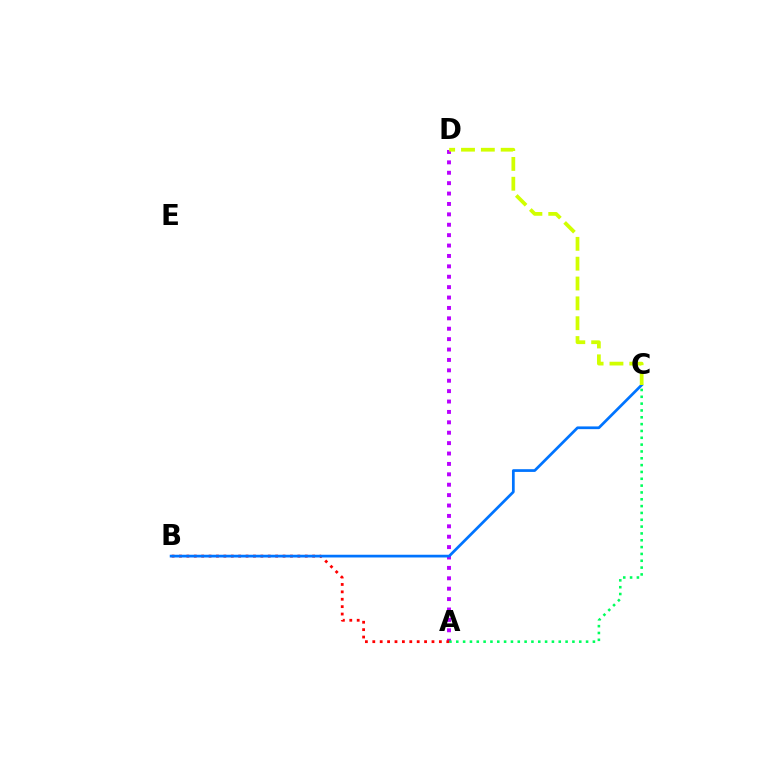{('A', 'D'): [{'color': '#b900ff', 'line_style': 'dotted', 'thickness': 2.83}], ('A', 'C'): [{'color': '#00ff5c', 'line_style': 'dotted', 'thickness': 1.86}], ('A', 'B'): [{'color': '#ff0000', 'line_style': 'dotted', 'thickness': 2.01}], ('B', 'C'): [{'color': '#0074ff', 'line_style': 'solid', 'thickness': 1.96}], ('C', 'D'): [{'color': '#d1ff00', 'line_style': 'dashed', 'thickness': 2.7}]}